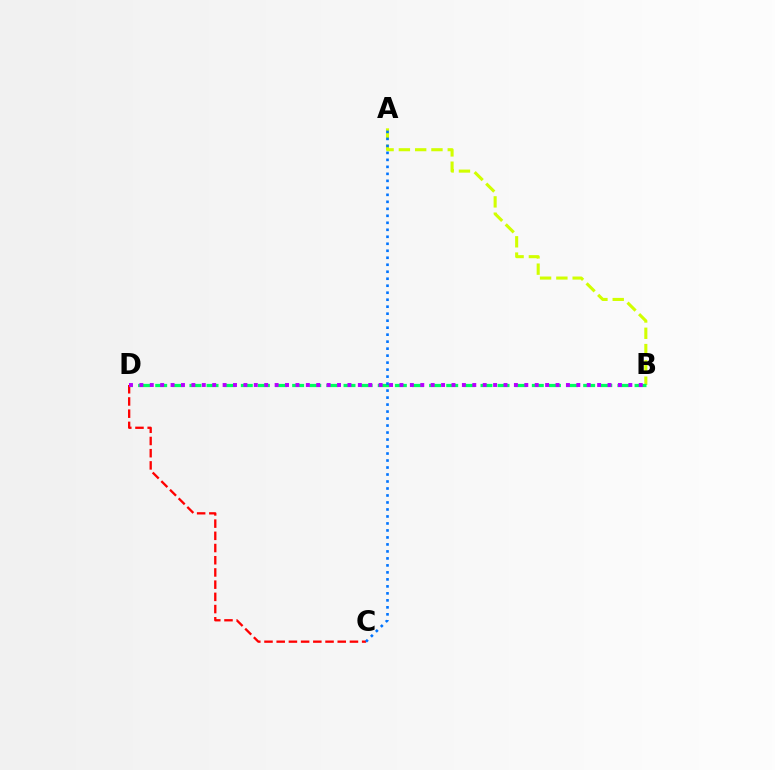{('A', 'B'): [{'color': '#d1ff00', 'line_style': 'dashed', 'thickness': 2.21}], ('C', 'D'): [{'color': '#ff0000', 'line_style': 'dashed', 'thickness': 1.66}], ('B', 'D'): [{'color': '#00ff5c', 'line_style': 'dashed', 'thickness': 2.33}, {'color': '#b900ff', 'line_style': 'dotted', 'thickness': 2.83}], ('A', 'C'): [{'color': '#0074ff', 'line_style': 'dotted', 'thickness': 1.9}]}